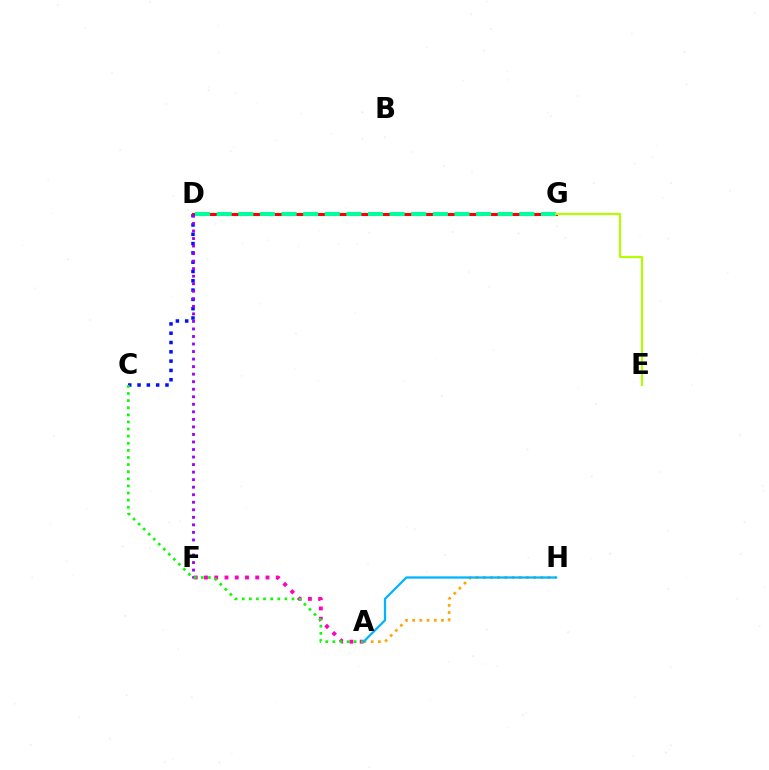{('C', 'D'): [{'color': '#0010ff', 'line_style': 'dotted', 'thickness': 2.53}], ('A', 'F'): [{'color': '#ff00bd', 'line_style': 'dotted', 'thickness': 2.79}], ('A', 'H'): [{'color': '#ffa500', 'line_style': 'dotted', 'thickness': 1.96}, {'color': '#00b5ff', 'line_style': 'solid', 'thickness': 1.63}], ('D', 'G'): [{'color': '#ff0000', 'line_style': 'solid', 'thickness': 2.22}, {'color': '#00ff9d', 'line_style': 'dashed', 'thickness': 2.94}], ('E', 'G'): [{'color': '#b3ff00', 'line_style': 'solid', 'thickness': 1.57}], ('D', 'F'): [{'color': '#9b00ff', 'line_style': 'dotted', 'thickness': 2.05}], ('A', 'C'): [{'color': '#08ff00', 'line_style': 'dotted', 'thickness': 1.93}]}